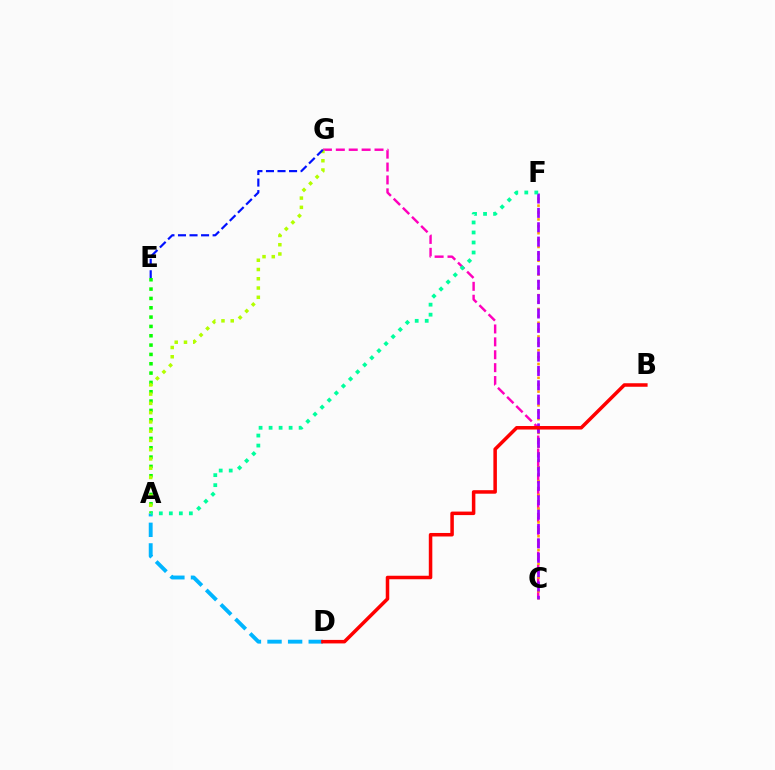{('A', 'E'): [{'color': '#08ff00', 'line_style': 'dotted', 'thickness': 2.54}], ('C', 'G'): [{'color': '#ff00bd', 'line_style': 'dashed', 'thickness': 1.75}], ('A', 'D'): [{'color': '#00b5ff', 'line_style': 'dashed', 'thickness': 2.8}], ('A', 'G'): [{'color': '#b3ff00', 'line_style': 'dotted', 'thickness': 2.52}], ('C', 'F'): [{'color': '#ffa500', 'line_style': 'dotted', 'thickness': 1.87}, {'color': '#9b00ff', 'line_style': 'dashed', 'thickness': 1.95}], ('A', 'F'): [{'color': '#00ff9d', 'line_style': 'dotted', 'thickness': 2.72}], ('B', 'D'): [{'color': '#ff0000', 'line_style': 'solid', 'thickness': 2.53}], ('E', 'G'): [{'color': '#0010ff', 'line_style': 'dashed', 'thickness': 1.57}]}